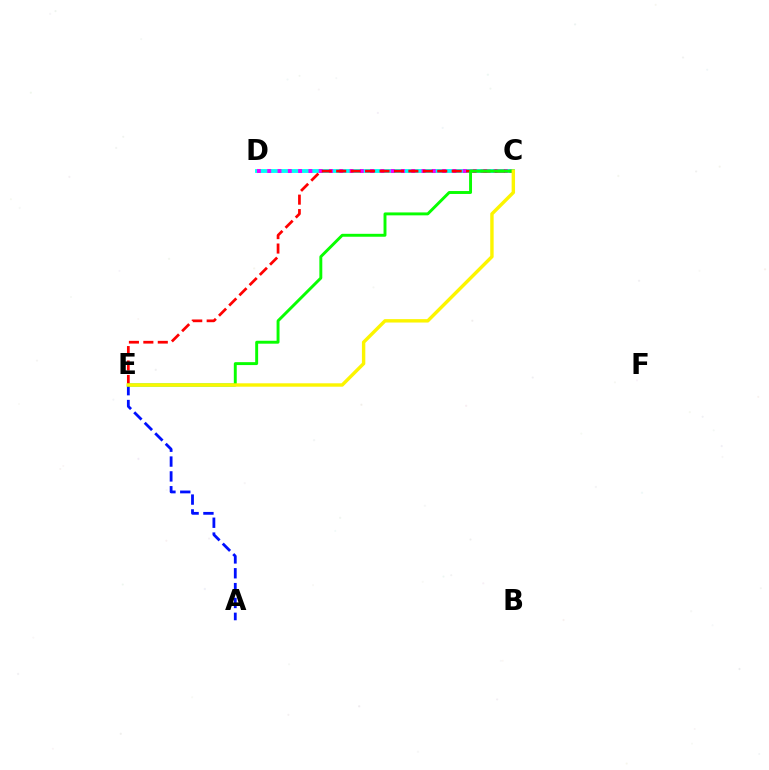{('C', 'D'): [{'color': '#00fff6', 'line_style': 'solid', 'thickness': 2.76}, {'color': '#ee00ff', 'line_style': 'dotted', 'thickness': 2.79}], ('A', 'E'): [{'color': '#0010ff', 'line_style': 'dashed', 'thickness': 2.02}], ('C', 'E'): [{'color': '#ff0000', 'line_style': 'dashed', 'thickness': 1.96}, {'color': '#08ff00', 'line_style': 'solid', 'thickness': 2.1}, {'color': '#fcf500', 'line_style': 'solid', 'thickness': 2.45}]}